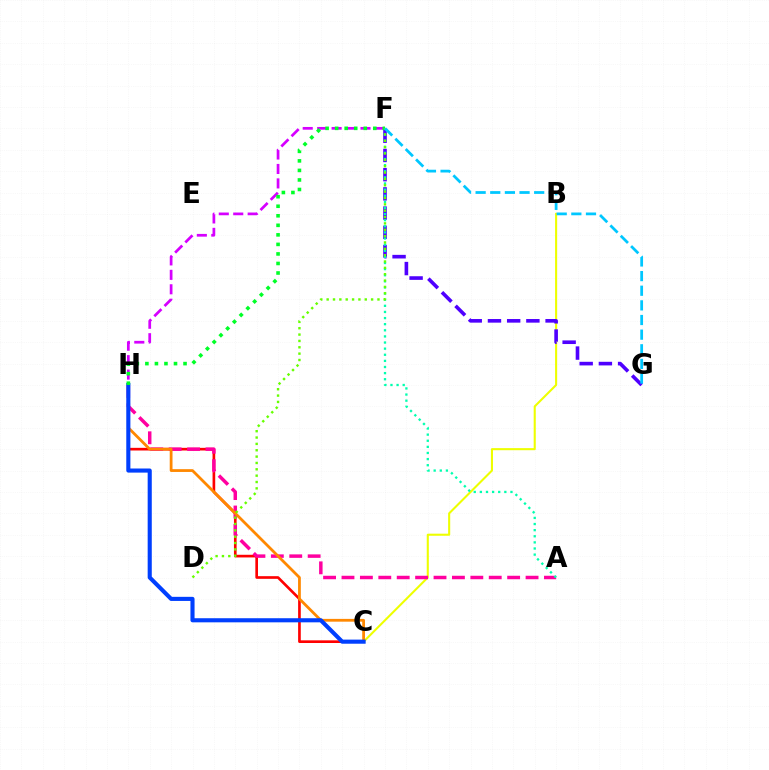{('C', 'H'): [{'color': '#ff0000', 'line_style': 'solid', 'thickness': 1.92}, {'color': '#ff8800', 'line_style': 'solid', 'thickness': 2.0}, {'color': '#003fff', 'line_style': 'solid', 'thickness': 2.96}], ('B', 'C'): [{'color': '#eeff00', 'line_style': 'solid', 'thickness': 1.5}], ('A', 'H'): [{'color': '#ff00a0', 'line_style': 'dashed', 'thickness': 2.5}], ('F', 'H'): [{'color': '#d600ff', 'line_style': 'dashed', 'thickness': 1.96}, {'color': '#00ff27', 'line_style': 'dotted', 'thickness': 2.59}], ('F', 'G'): [{'color': '#4f00ff', 'line_style': 'dashed', 'thickness': 2.61}, {'color': '#00c7ff', 'line_style': 'dashed', 'thickness': 1.99}], ('A', 'F'): [{'color': '#00ffaf', 'line_style': 'dotted', 'thickness': 1.66}], ('D', 'F'): [{'color': '#66ff00', 'line_style': 'dotted', 'thickness': 1.73}]}